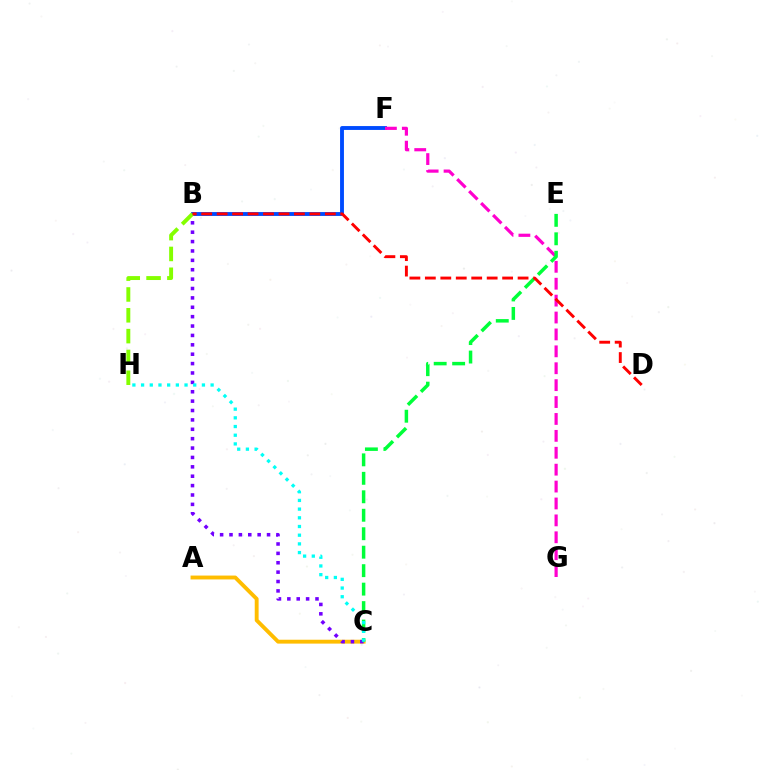{('A', 'C'): [{'color': '#ffbd00', 'line_style': 'solid', 'thickness': 2.79}], ('B', 'F'): [{'color': '#004bff', 'line_style': 'solid', 'thickness': 2.79}], ('B', 'C'): [{'color': '#7200ff', 'line_style': 'dotted', 'thickness': 2.55}], ('F', 'G'): [{'color': '#ff00cf', 'line_style': 'dashed', 'thickness': 2.3}], ('B', 'H'): [{'color': '#84ff00', 'line_style': 'dashed', 'thickness': 2.83}], ('C', 'E'): [{'color': '#00ff39', 'line_style': 'dashed', 'thickness': 2.51}], ('C', 'H'): [{'color': '#00fff6', 'line_style': 'dotted', 'thickness': 2.36}], ('B', 'D'): [{'color': '#ff0000', 'line_style': 'dashed', 'thickness': 2.1}]}